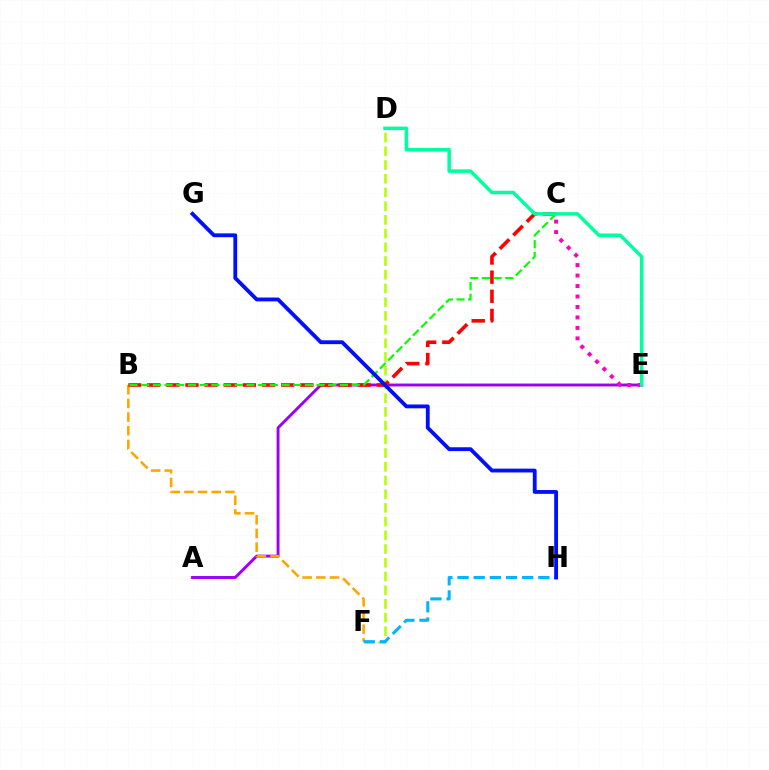{('A', 'E'): [{'color': '#9b00ff', 'line_style': 'solid', 'thickness': 2.1}], ('D', 'F'): [{'color': '#b3ff00', 'line_style': 'dashed', 'thickness': 1.86}], ('B', 'F'): [{'color': '#ffa500', 'line_style': 'dashed', 'thickness': 1.86}], ('B', 'C'): [{'color': '#ff0000', 'line_style': 'dashed', 'thickness': 2.6}, {'color': '#08ff00', 'line_style': 'dashed', 'thickness': 1.59}], ('F', 'H'): [{'color': '#00b5ff', 'line_style': 'dashed', 'thickness': 2.2}], ('C', 'E'): [{'color': '#ff00bd', 'line_style': 'dotted', 'thickness': 2.84}], ('D', 'E'): [{'color': '#00ff9d', 'line_style': 'solid', 'thickness': 2.52}], ('G', 'H'): [{'color': '#0010ff', 'line_style': 'solid', 'thickness': 2.76}]}